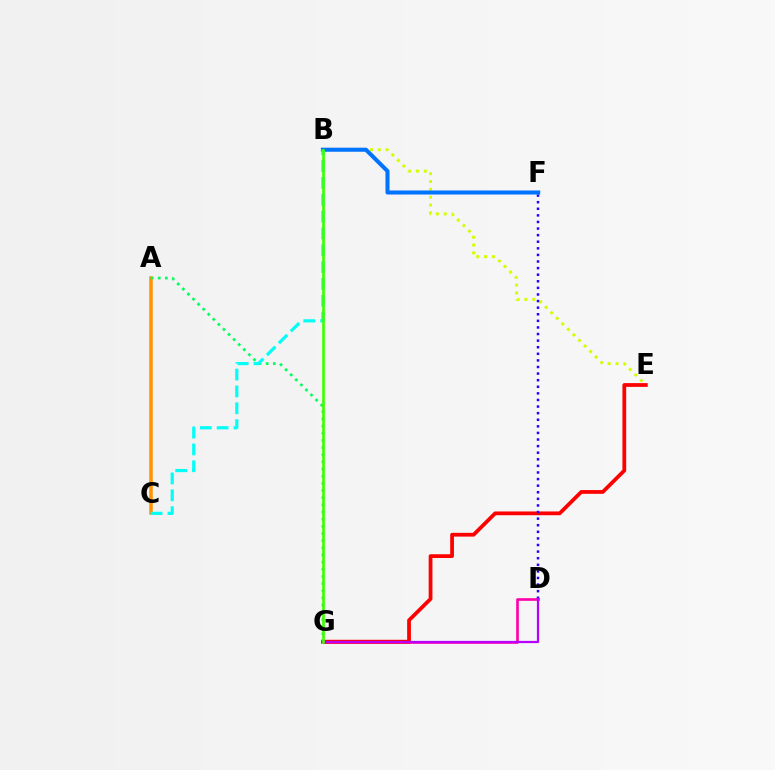{('D', 'G'): [{'color': '#ff00ac', 'line_style': 'solid', 'thickness': 1.9}, {'color': '#b900ff', 'line_style': 'solid', 'thickness': 1.6}], ('A', 'C'): [{'color': '#ff9400', 'line_style': 'solid', 'thickness': 2.53}], ('B', 'E'): [{'color': '#d1ff00', 'line_style': 'dotted', 'thickness': 2.13}], ('E', 'G'): [{'color': '#ff0000', 'line_style': 'solid', 'thickness': 2.71}], ('D', 'F'): [{'color': '#2500ff', 'line_style': 'dotted', 'thickness': 1.79}], ('A', 'G'): [{'color': '#00ff5c', 'line_style': 'dotted', 'thickness': 1.95}], ('B', 'F'): [{'color': '#0074ff', 'line_style': 'solid', 'thickness': 2.92}], ('B', 'C'): [{'color': '#00fff6', 'line_style': 'dashed', 'thickness': 2.29}], ('B', 'G'): [{'color': '#3dff00', 'line_style': 'solid', 'thickness': 1.92}]}